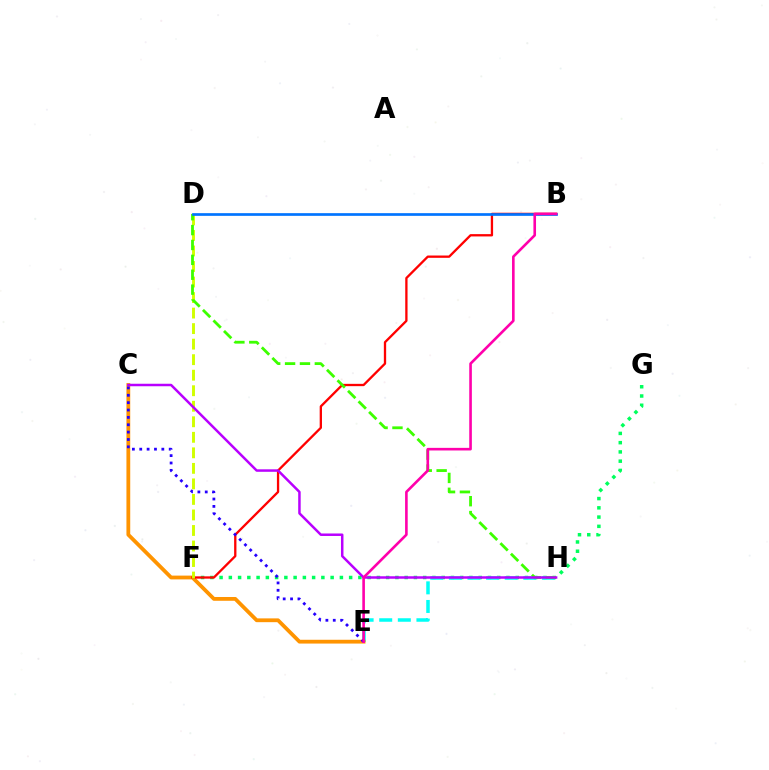{('F', 'G'): [{'color': '#00ff5c', 'line_style': 'dotted', 'thickness': 2.51}], ('E', 'H'): [{'color': '#00fff6', 'line_style': 'dashed', 'thickness': 2.53}], ('C', 'E'): [{'color': '#ff9400', 'line_style': 'solid', 'thickness': 2.73}, {'color': '#2500ff', 'line_style': 'dotted', 'thickness': 2.0}], ('B', 'F'): [{'color': '#ff0000', 'line_style': 'solid', 'thickness': 1.66}], ('D', 'F'): [{'color': '#d1ff00', 'line_style': 'dashed', 'thickness': 2.11}], ('D', 'H'): [{'color': '#3dff00', 'line_style': 'dashed', 'thickness': 2.02}], ('B', 'D'): [{'color': '#0074ff', 'line_style': 'solid', 'thickness': 1.94}], ('C', 'H'): [{'color': '#b900ff', 'line_style': 'solid', 'thickness': 1.79}], ('B', 'E'): [{'color': '#ff00ac', 'line_style': 'solid', 'thickness': 1.88}]}